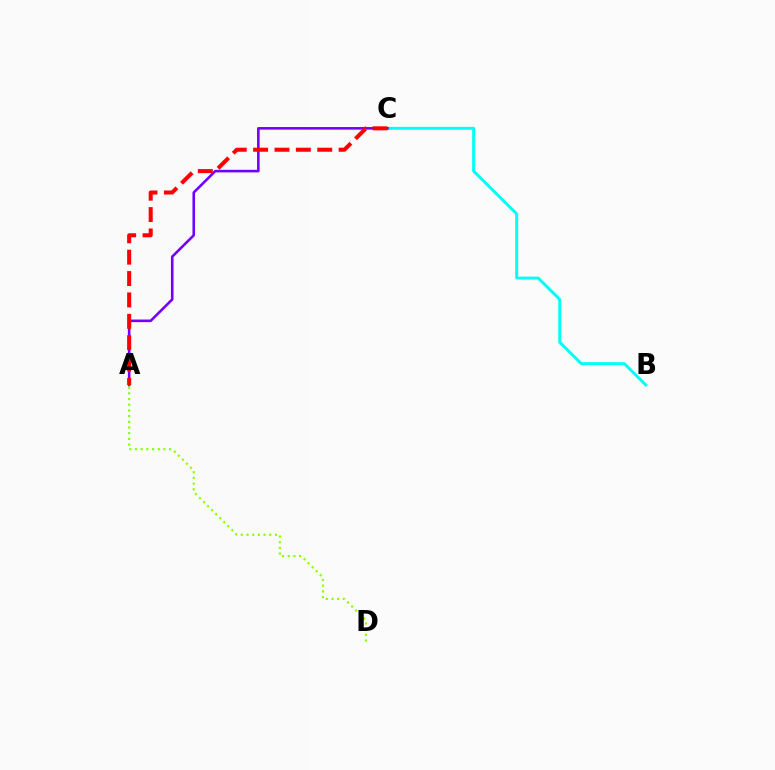{('B', 'C'): [{'color': '#00fff6', 'line_style': 'solid', 'thickness': 2.12}], ('A', 'C'): [{'color': '#7200ff', 'line_style': 'solid', 'thickness': 1.87}, {'color': '#ff0000', 'line_style': 'dashed', 'thickness': 2.9}], ('A', 'D'): [{'color': '#84ff00', 'line_style': 'dotted', 'thickness': 1.55}]}